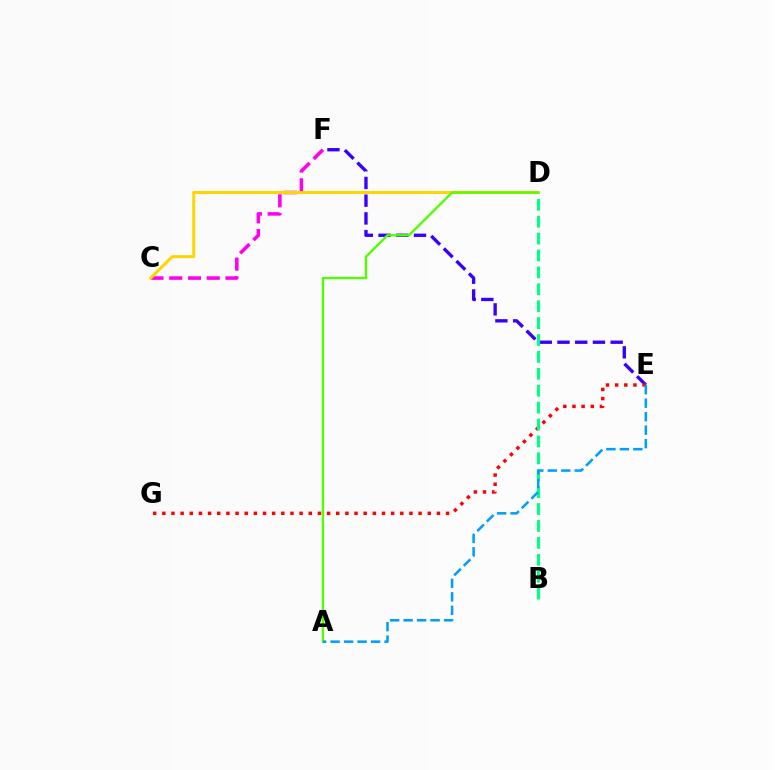{('C', 'F'): [{'color': '#ff00ed', 'line_style': 'dashed', 'thickness': 2.55}], ('C', 'D'): [{'color': '#ffd500', 'line_style': 'solid', 'thickness': 2.16}], ('E', 'F'): [{'color': '#3700ff', 'line_style': 'dashed', 'thickness': 2.41}], ('A', 'D'): [{'color': '#4fff00', 'line_style': 'solid', 'thickness': 1.68}], ('E', 'G'): [{'color': '#ff0000', 'line_style': 'dotted', 'thickness': 2.49}], ('B', 'D'): [{'color': '#00ff86', 'line_style': 'dashed', 'thickness': 2.3}], ('A', 'E'): [{'color': '#009eff', 'line_style': 'dashed', 'thickness': 1.83}]}